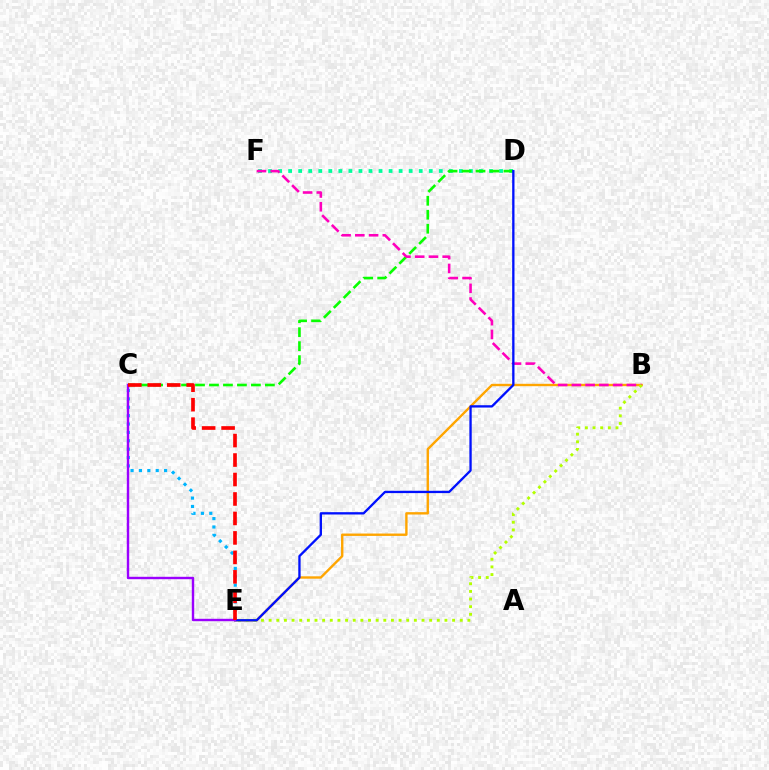{('B', 'E'): [{'color': '#ffa500', 'line_style': 'solid', 'thickness': 1.71}, {'color': '#b3ff00', 'line_style': 'dotted', 'thickness': 2.08}], ('C', 'E'): [{'color': '#00b5ff', 'line_style': 'dotted', 'thickness': 2.28}, {'color': '#9b00ff', 'line_style': 'solid', 'thickness': 1.73}, {'color': '#ff0000', 'line_style': 'dashed', 'thickness': 2.65}], ('D', 'F'): [{'color': '#00ff9d', 'line_style': 'dotted', 'thickness': 2.73}], ('C', 'D'): [{'color': '#08ff00', 'line_style': 'dashed', 'thickness': 1.9}], ('B', 'F'): [{'color': '#ff00bd', 'line_style': 'dashed', 'thickness': 1.87}], ('D', 'E'): [{'color': '#0010ff', 'line_style': 'solid', 'thickness': 1.67}]}